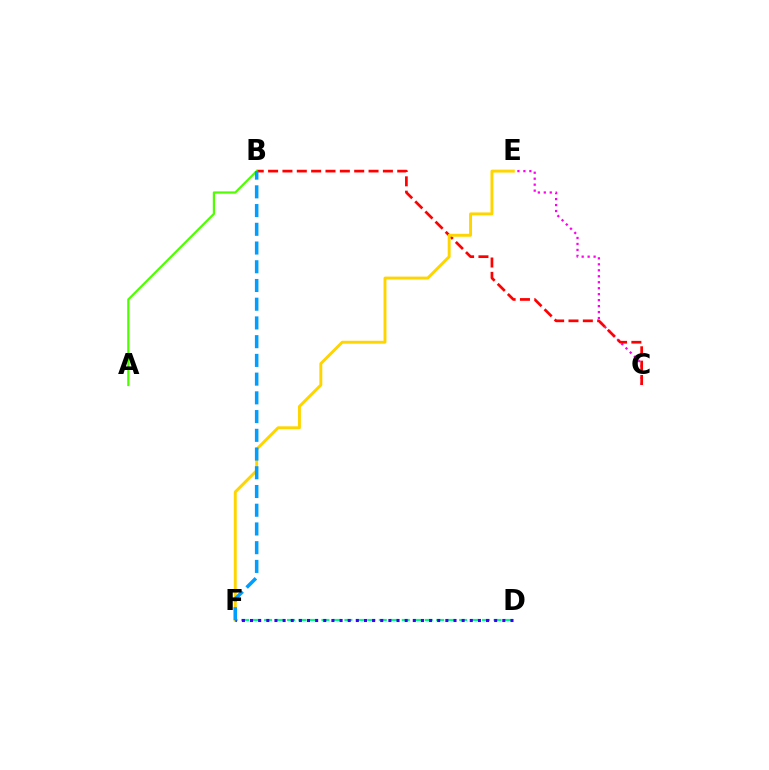{('C', 'E'): [{'color': '#ff00ed', 'line_style': 'dotted', 'thickness': 1.62}], ('B', 'C'): [{'color': '#ff0000', 'line_style': 'dashed', 'thickness': 1.95}], ('E', 'F'): [{'color': '#ffd500', 'line_style': 'solid', 'thickness': 2.11}], ('A', 'B'): [{'color': '#4fff00', 'line_style': 'solid', 'thickness': 1.6}], ('D', 'F'): [{'color': '#00ff86', 'line_style': 'dashed', 'thickness': 1.56}, {'color': '#3700ff', 'line_style': 'dotted', 'thickness': 2.21}], ('B', 'F'): [{'color': '#009eff', 'line_style': 'dashed', 'thickness': 2.54}]}